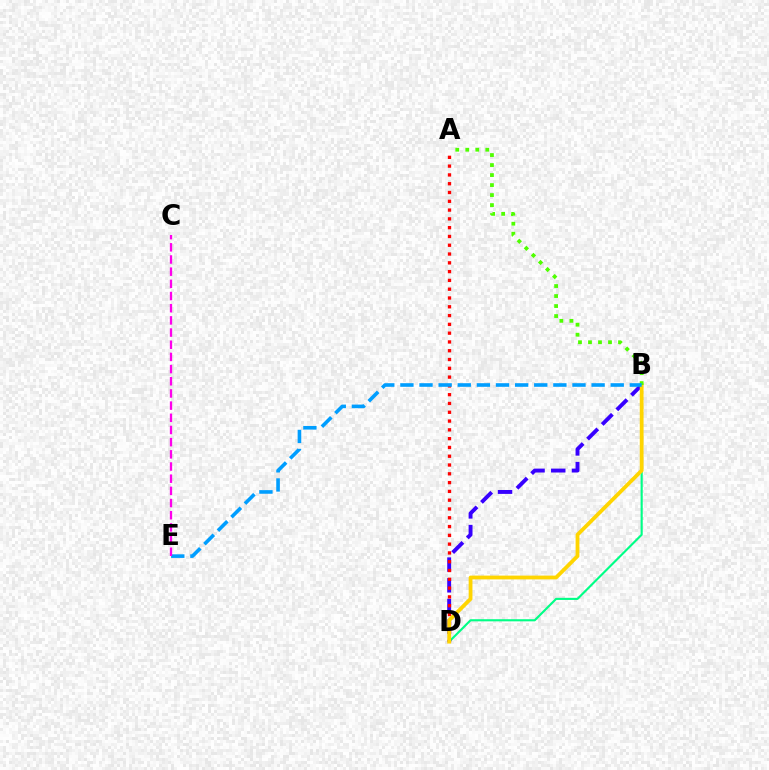{('B', 'D'): [{'color': '#00ff86', 'line_style': 'solid', 'thickness': 1.53}, {'color': '#3700ff', 'line_style': 'dashed', 'thickness': 2.81}, {'color': '#ffd500', 'line_style': 'solid', 'thickness': 2.73}], ('A', 'D'): [{'color': '#ff0000', 'line_style': 'dotted', 'thickness': 2.39}], ('A', 'B'): [{'color': '#4fff00', 'line_style': 'dotted', 'thickness': 2.72}], ('B', 'E'): [{'color': '#009eff', 'line_style': 'dashed', 'thickness': 2.6}], ('C', 'E'): [{'color': '#ff00ed', 'line_style': 'dashed', 'thickness': 1.65}]}